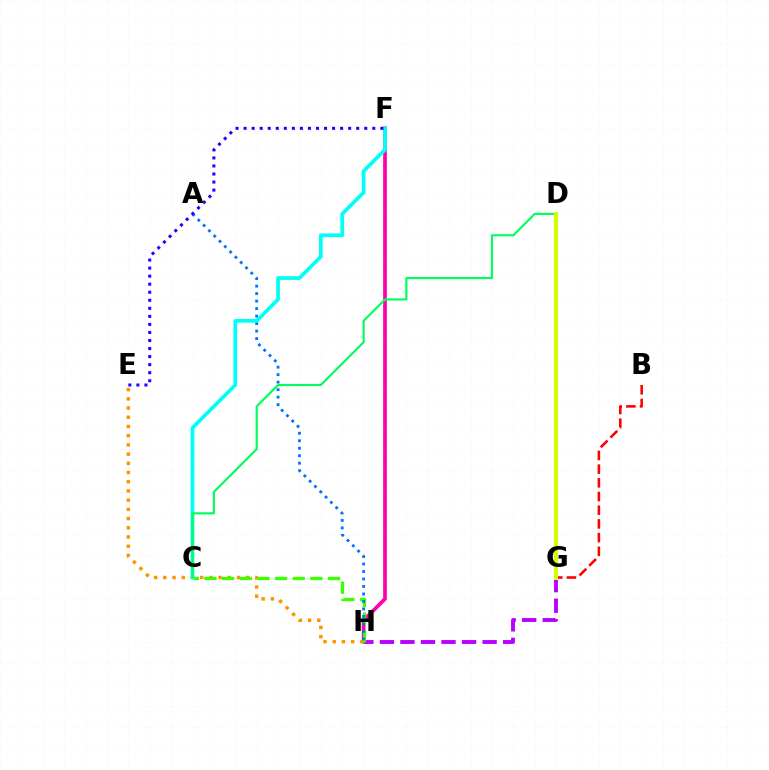{('F', 'H'): [{'color': '#ff00ac', 'line_style': 'solid', 'thickness': 2.67}], ('G', 'H'): [{'color': '#b900ff', 'line_style': 'dashed', 'thickness': 2.79}], ('E', 'H'): [{'color': '#ff9400', 'line_style': 'dotted', 'thickness': 2.5}], ('C', 'H'): [{'color': '#3dff00', 'line_style': 'dashed', 'thickness': 2.4}], ('A', 'H'): [{'color': '#0074ff', 'line_style': 'dotted', 'thickness': 2.04}], ('C', 'F'): [{'color': '#00fff6', 'line_style': 'solid', 'thickness': 2.69}], ('C', 'D'): [{'color': '#00ff5c', 'line_style': 'solid', 'thickness': 1.55}], ('B', 'G'): [{'color': '#ff0000', 'line_style': 'dashed', 'thickness': 1.86}], ('E', 'F'): [{'color': '#2500ff', 'line_style': 'dotted', 'thickness': 2.19}], ('D', 'G'): [{'color': '#d1ff00', 'line_style': 'solid', 'thickness': 2.93}]}